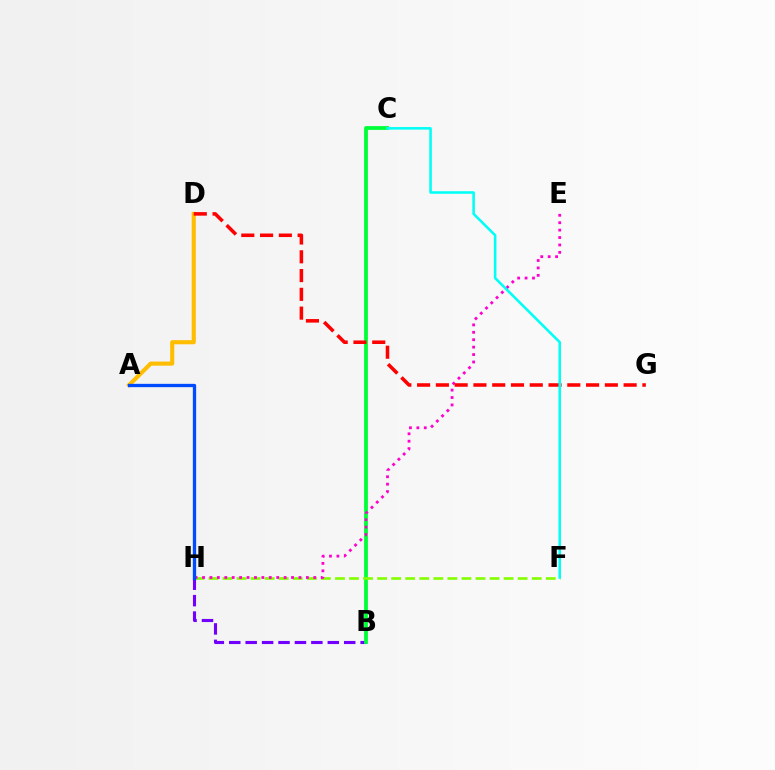{('B', 'H'): [{'color': '#7200ff', 'line_style': 'dashed', 'thickness': 2.23}], ('A', 'D'): [{'color': '#ffbd00', 'line_style': 'solid', 'thickness': 2.96}], ('B', 'C'): [{'color': '#00ff39', 'line_style': 'solid', 'thickness': 2.74}], ('F', 'H'): [{'color': '#84ff00', 'line_style': 'dashed', 'thickness': 1.91}], ('E', 'H'): [{'color': '#ff00cf', 'line_style': 'dotted', 'thickness': 2.02}], ('A', 'H'): [{'color': '#004bff', 'line_style': 'solid', 'thickness': 2.38}], ('D', 'G'): [{'color': '#ff0000', 'line_style': 'dashed', 'thickness': 2.55}], ('C', 'F'): [{'color': '#00fff6', 'line_style': 'solid', 'thickness': 1.83}]}